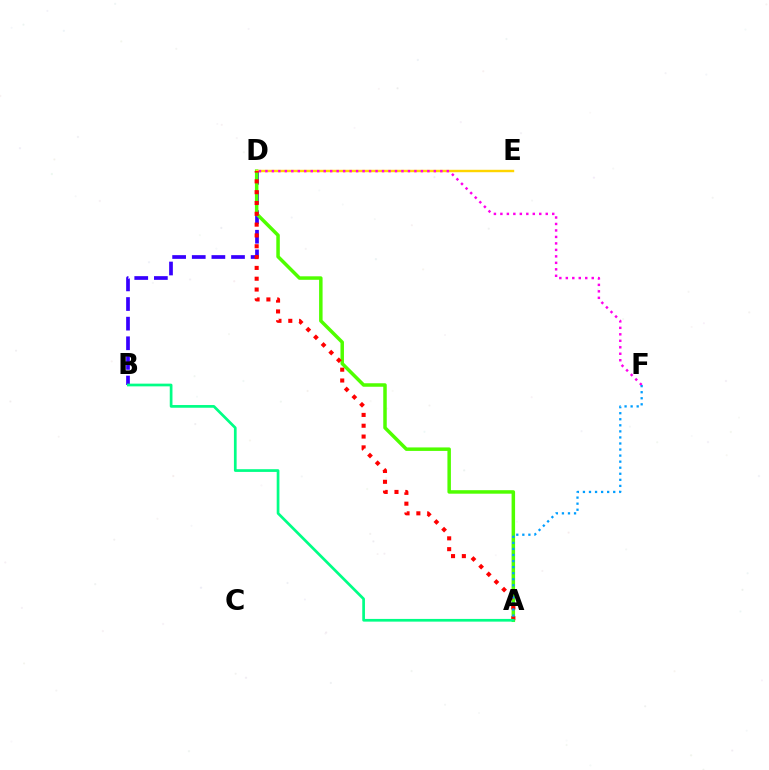{('B', 'D'): [{'color': '#3700ff', 'line_style': 'dashed', 'thickness': 2.67}], ('A', 'D'): [{'color': '#4fff00', 'line_style': 'solid', 'thickness': 2.51}, {'color': '#ff0000', 'line_style': 'dotted', 'thickness': 2.94}], ('D', 'E'): [{'color': '#ffd500', 'line_style': 'solid', 'thickness': 1.75}], ('D', 'F'): [{'color': '#ff00ed', 'line_style': 'dotted', 'thickness': 1.76}], ('A', 'F'): [{'color': '#009eff', 'line_style': 'dotted', 'thickness': 1.65}], ('A', 'B'): [{'color': '#00ff86', 'line_style': 'solid', 'thickness': 1.95}]}